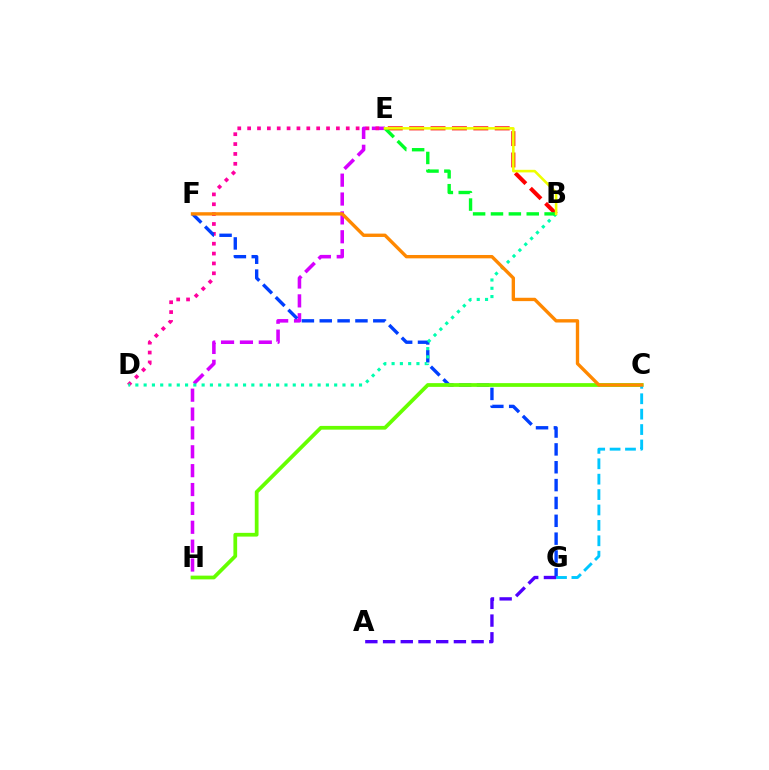{('E', 'H'): [{'color': '#d600ff', 'line_style': 'dashed', 'thickness': 2.56}], ('D', 'E'): [{'color': '#ff00a0', 'line_style': 'dotted', 'thickness': 2.68}], ('F', 'G'): [{'color': '#003fff', 'line_style': 'dashed', 'thickness': 2.43}], ('C', 'H'): [{'color': '#66ff00', 'line_style': 'solid', 'thickness': 2.7}], ('B', 'E'): [{'color': '#ff0000', 'line_style': 'dashed', 'thickness': 2.91}, {'color': '#00ff27', 'line_style': 'dashed', 'thickness': 2.43}, {'color': '#eeff00', 'line_style': 'solid', 'thickness': 1.86}], ('C', 'G'): [{'color': '#00c7ff', 'line_style': 'dashed', 'thickness': 2.09}], ('B', 'D'): [{'color': '#00ffaf', 'line_style': 'dotted', 'thickness': 2.25}], ('C', 'F'): [{'color': '#ff8800', 'line_style': 'solid', 'thickness': 2.42}], ('A', 'G'): [{'color': '#4f00ff', 'line_style': 'dashed', 'thickness': 2.41}]}